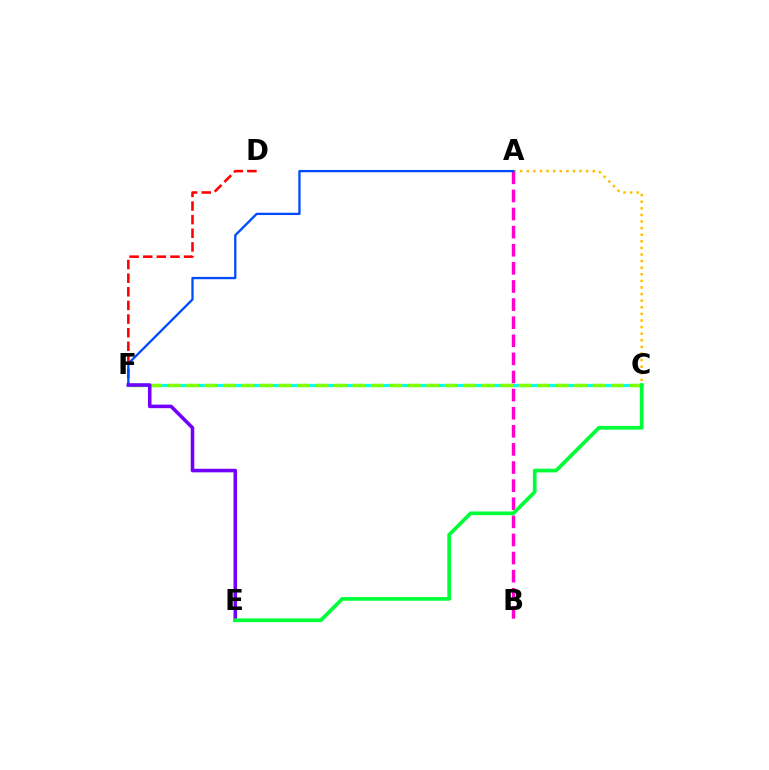{('D', 'F'): [{'color': '#ff0000', 'line_style': 'dashed', 'thickness': 1.85}], ('A', 'C'): [{'color': '#ffbd00', 'line_style': 'dotted', 'thickness': 1.79}], ('A', 'B'): [{'color': '#ff00cf', 'line_style': 'dashed', 'thickness': 2.46}], ('C', 'F'): [{'color': '#00fff6', 'line_style': 'solid', 'thickness': 2.27}, {'color': '#84ff00', 'line_style': 'dashed', 'thickness': 2.51}], ('A', 'F'): [{'color': '#004bff', 'line_style': 'solid', 'thickness': 1.66}], ('E', 'F'): [{'color': '#7200ff', 'line_style': 'solid', 'thickness': 2.57}], ('C', 'E'): [{'color': '#00ff39', 'line_style': 'solid', 'thickness': 2.66}]}